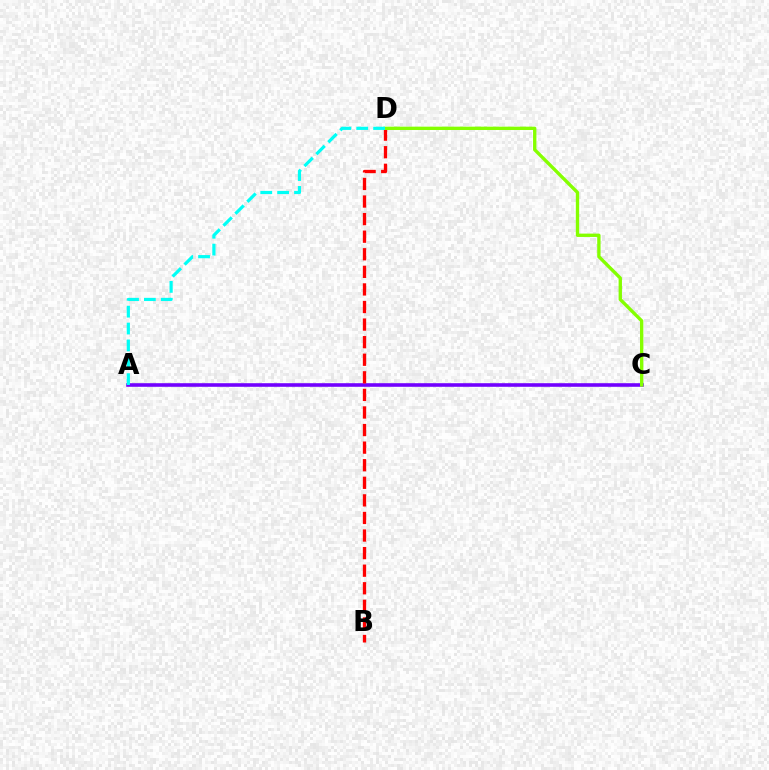{('A', 'C'): [{'color': '#7200ff', 'line_style': 'solid', 'thickness': 2.58}], ('B', 'D'): [{'color': '#ff0000', 'line_style': 'dashed', 'thickness': 2.39}], ('C', 'D'): [{'color': '#84ff00', 'line_style': 'solid', 'thickness': 2.41}], ('A', 'D'): [{'color': '#00fff6', 'line_style': 'dashed', 'thickness': 2.29}]}